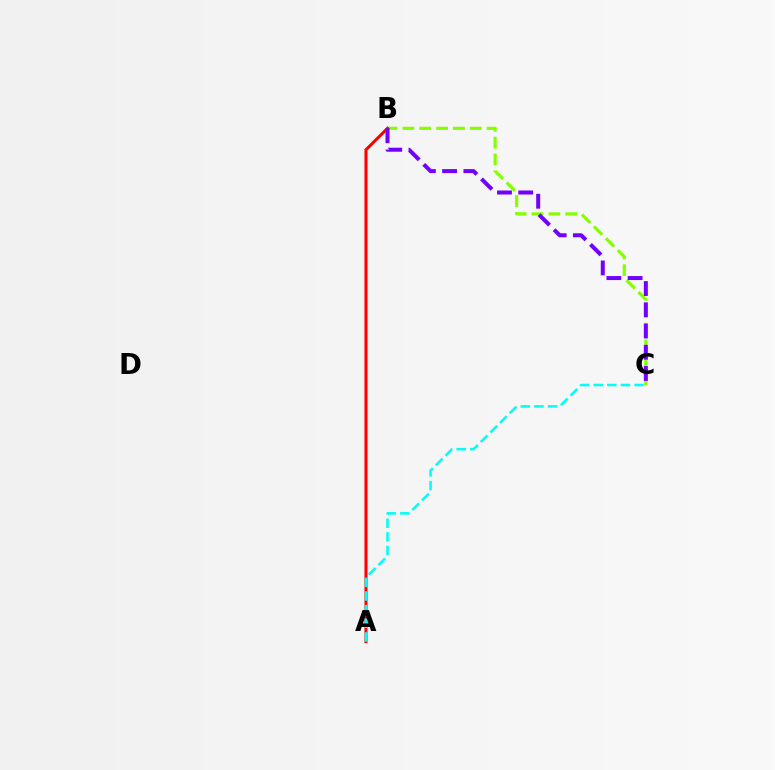{('B', 'C'): [{'color': '#84ff00', 'line_style': 'dashed', 'thickness': 2.29}, {'color': '#7200ff', 'line_style': 'dashed', 'thickness': 2.88}], ('A', 'B'): [{'color': '#ff0000', 'line_style': 'solid', 'thickness': 2.17}], ('A', 'C'): [{'color': '#00fff6', 'line_style': 'dashed', 'thickness': 1.85}]}